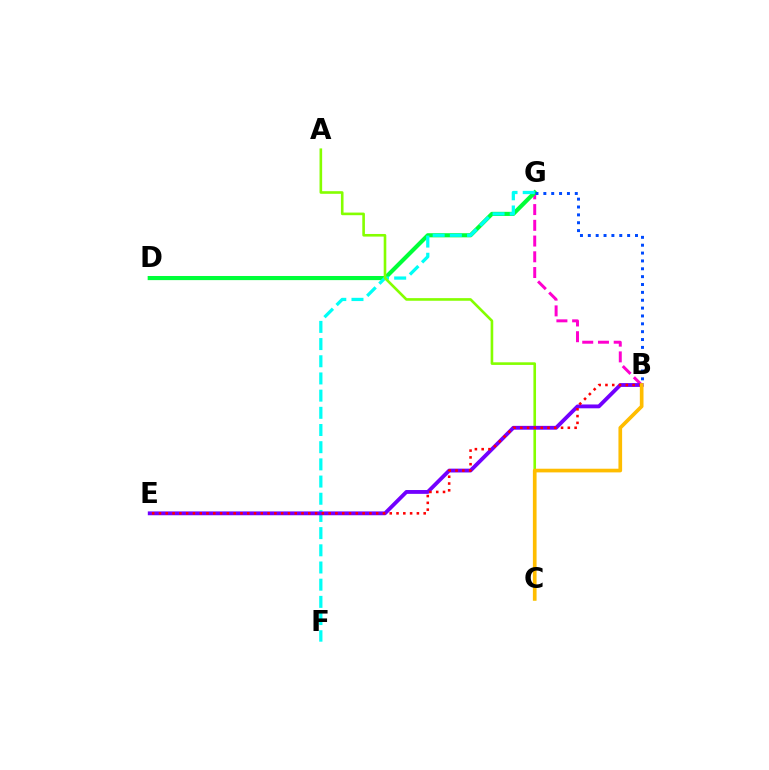{('B', 'G'): [{'color': '#ff00cf', 'line_style': 'dashed', 'thickness': 2.14}, {'color': '#004bff', 'line_style': 'dotted', 'thickness': 2.14}], ('D', 'G'): [{'color': '#00ff39', 'line_style': 'solid', 'thickness': 2.97}], ('F', 'G'): [{'color': '#00fff6', 'line_style': 'dashed', 'thickness': 2.33}], ('A', 'C'): [{'color': '#84ff00', 'line_style': 'solid', 'thickness': 1.89}], ('B', 'E'): [{'color': '#7200ff', 'line_style': 'solid', 'thickness': 2.76}, {'color': '#ff0000', 'line_style': 'dotted', 'thickness': 1.84}], ('B', 'C'): [{'color': '#ffbd00', 'line_style': 'solid', 'thickness': 2.65}]}